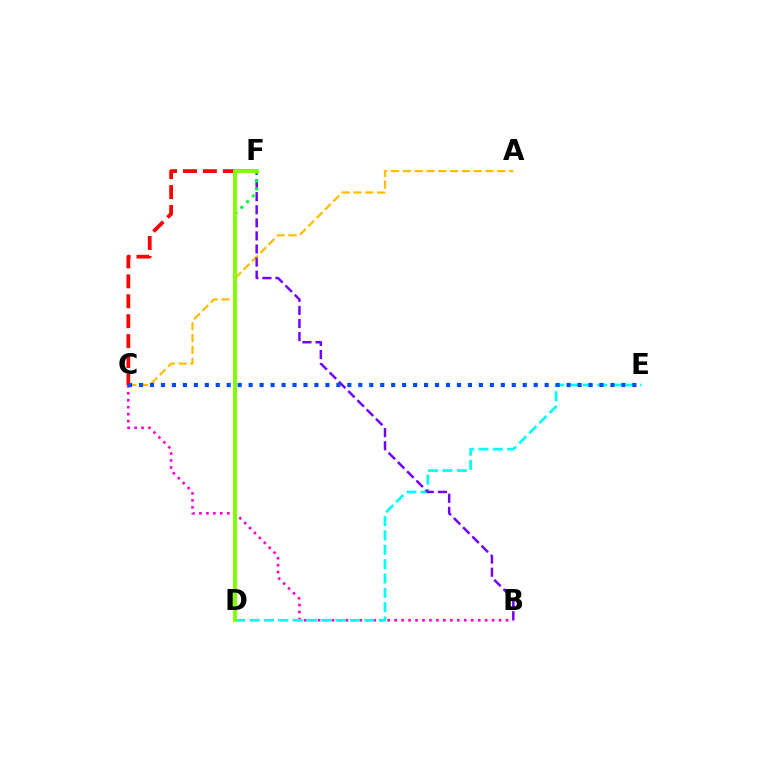{('B', 'C'): [{'color': '#ff00cf', 'line_style': 'dotted', 'thickness': 1.89}], ('A', 'C'): [{'color': '#ffbd00', 'line_style': 'dashed', 'thickness': 1.6}], ('C', 'F'): [{'color': '#ff0000', 'line_style': 'dashed', 'thickness': 2.71}], ('D', 'E'): [{'color': '#00fff6', 'line_style': 'dashed', 'thickness': 1.95}], ('B', 'F'): [{'color': '#7200ff', 'line_style': 'dashed', 'thickness': 1.78}], ('C', 'E'): [{'color': '#004bff', 'line_style': 'dotted', 'thickness': 2.98}], ('D', 'F'): [{'color': '#00ff39', 'line_style': 'dotted', 'thickness': 2.22}, {'color': '#84ff00', 'line_style': 'solid', 'thickness': 2.83}]}